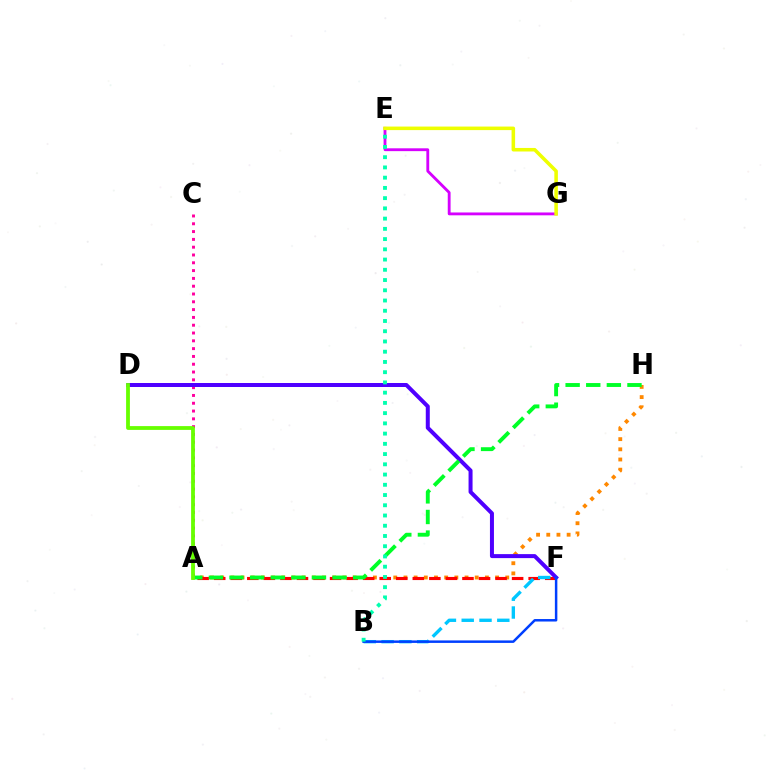{('A', 'C'): [{'color': '#ff00a0', 'line_style': 'dotted', 'thickness': 2.12}], ('E', 'G'): [{'color': '#d600ff', 'line_style': 'solid', 'thickness': 2.04}, {'color': '#eeff00', 'line_style': 'solid', 'thickness': 2.55}], ('A', 'H'): [{'color': '#ff8800', 'line_style': 'dotted', 'thickness': 2.77}, {'color': '#00ff27', 'line_style': 'dashed', 'thickness': 2.8}], ('A', 'F'): [{'color': '#ff0000', 'line_style': 'dashed', 'thickness': 2.25}], ('B', 'F'): [{'color': '#00c7ff', 'line_style': 'dashed', 'thickness': 2.42}, {'color': '#003fff', 'line_style': 'solid', 'thickness': 1.79}], ('D', 'F'): [{'color': '#4f00ff', 'line_style': 'solid', 'thickness': 2.88}], ('A', 'D'): [{'color': '#66ff00', 'line_style': 'solid', 'thickness': 2.74}], ('B', 'E'): [{'color': '#00ffaf', 'line_style': 'dotted', 'thickness': 2.78}]}